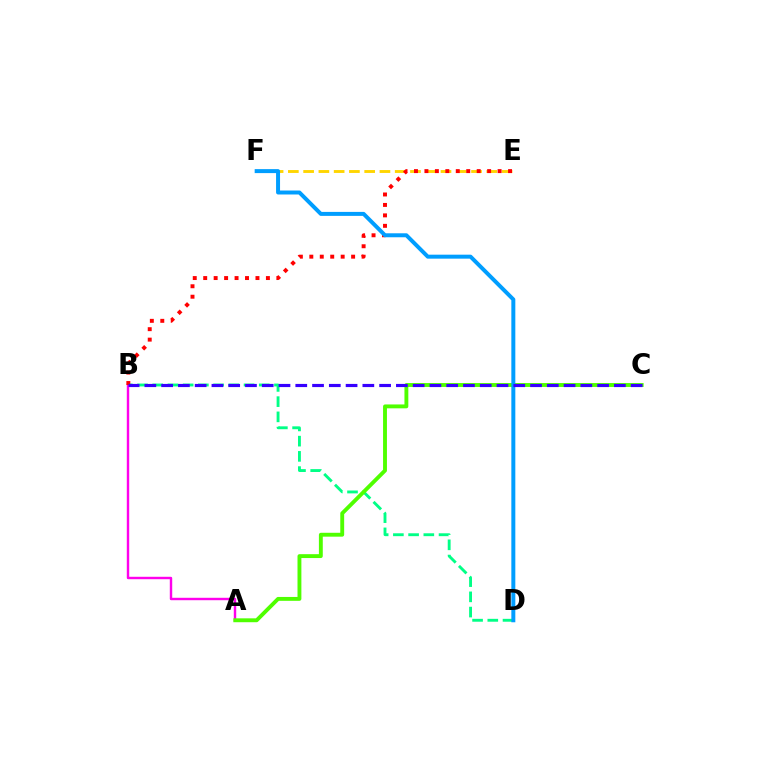{('B', 'D'): [{'color': '#00ff86', 'line_style': 'dashed', 'thickness': 2.07}], ('A', 'B'): [{'color': '#ff00ed', 'line_style': 'solid', 'thickness': 1.74}], ('A', 'C'): [{'color': '#4fff00', 'line_style': 'solid', 'thickness': 2.79}], ('E', 'F'): [{'color': '#ffd500', 'line_style': 'dashed', 'thickness': 2.07}], ('B', 'E'): [{'color': '#ff0000', 'line_style': 'dotted', 'thickness': 2.84}], ('D', 'F'): [{'color': '#009eff', 'line_style': 'solid', 'thickness': 2.86}], ('B', 'C'): [{'color': '#3700ff', 'line_style': 'dashed', 'thickness': 2.28}]}